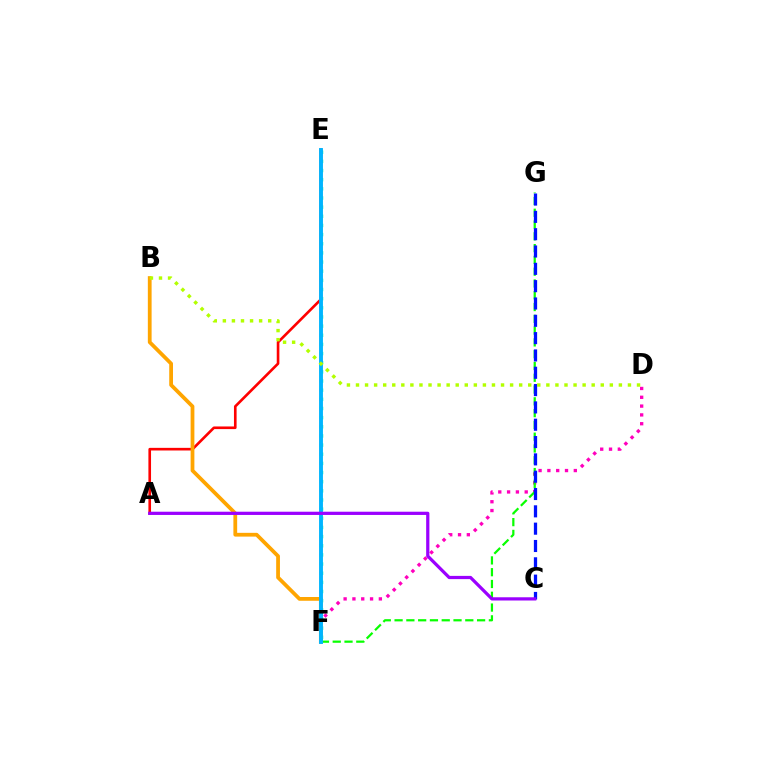{('E', 'F'): [{'color': '#00ff9d', 'line_style': 'dotted', 'thickness': 2.49}, {'color': '#00b5ff', 'line_style': 'solid', 'thickness': 2.8}], ('D', 'F'): [{'color': '#ff00bd', 'line_style': 'dotted', 'thickness': 2.39}], ('A', 'E'): [{'color': '#ff0000', 'line_style': 'solid', 'thickness': 1.89}], ('F', 'G'): [{'color': '#08ff00', 'line_style': 'dashed', 'thickness': 1.6}], ('B', 'F'): [{'color': '#ffa500', 'line_style': 'solid', 'thickness': 2.72}], ('C', 'G'): [{'color': '#0010ff', 'line_style': 'dashed', 'thickness': 2.35}], ('A', 'C'): [{'color': '#9b00ff', 'line_style': 'solid', 'thickness': 2.32}], ('B', 'D'): [{'color': '#b3ff00', 'line_style': 'dotted', 'thickness': 2.46}]}